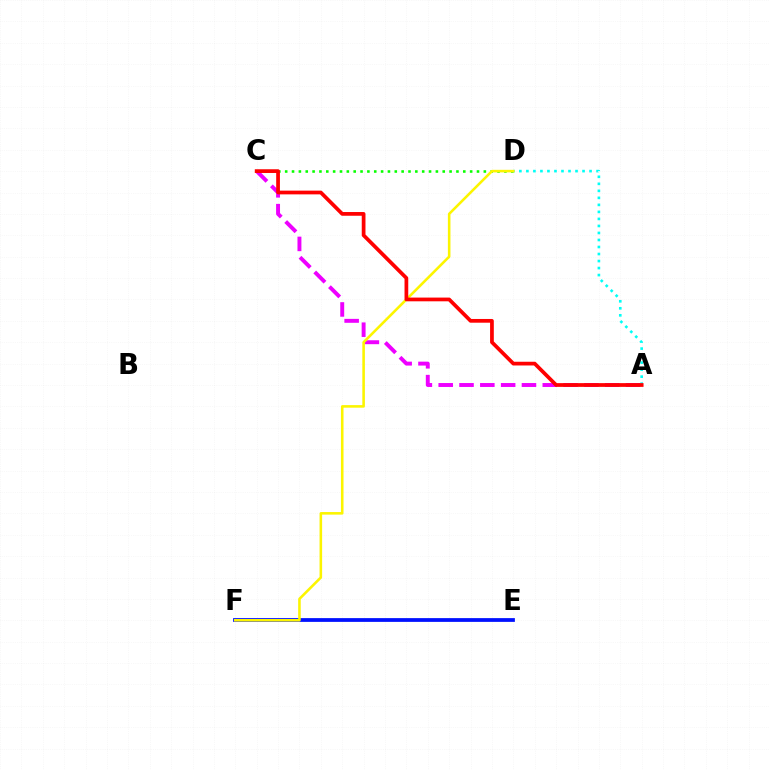{('A', 'D'): [{'color': '#00fff6', 'line_style': 'dotted', 'thickness': 1.91}], ('A', 'C'): [{'color': '#ee00ff', 'line_style': 'dashed', 'thickness': 2.83}, {'color': '#ff0000', 'line_style': 'solid', 'thickness': 2.69}], ('E', 'F'): [{'color': '#0010ff', 'line_style': 'solid', 'thickness': 2.71}], ('C', 'D'): [{'color': '#08ff00', 'line_style': 'dotted', 'thickness': 1.86}], ('D', 'F'): [{'color': '#fcf500', 'line_style': 'solid', 'thickness': 1.86}]}